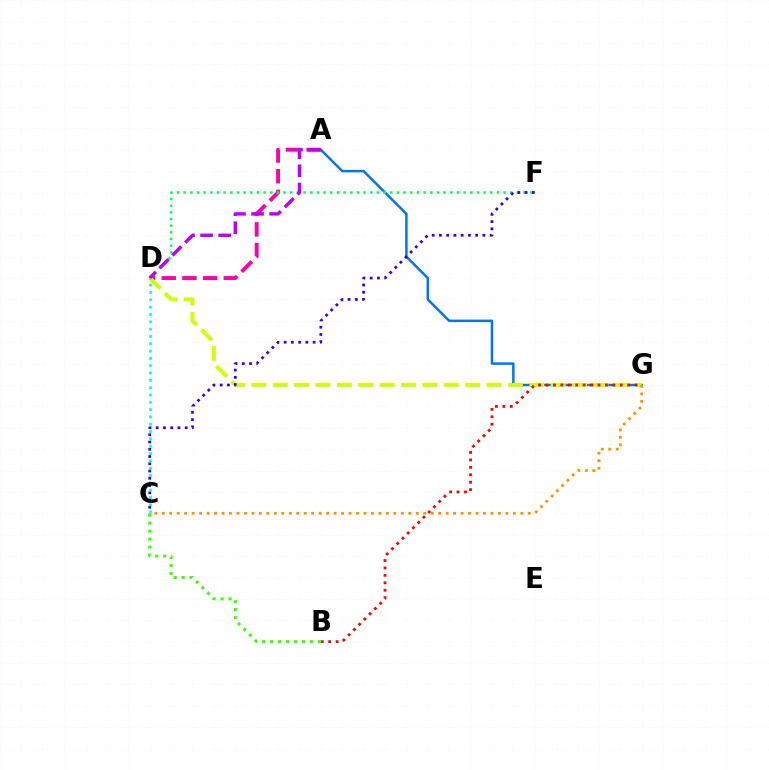{('A', 'D'): [{'color': '#ff00ac', 'line_style': 'dashed', 'thickness': 2.81}, {'color': '#b900ff', 'line_style': 'dashed', 'thickness': 2.46}], ('A', 'G'): [{'color': '#0074ff', 'line_style': 'solid', 'thickness': 1.79}], ('D', 'G'): [{'color': '#d1ff00', 'line_style': 'dashed', 'thickness': 2.9}], ('B', 'G'): [{'color': '#ff0000', 'line_style': 'dotted', 'thickness': 2.02}], ('D', 'F'): [{'color': '#00ff5c', 'line_style': 'dotted', 'thickness': 1.81}], ('C', 'F'): [{'color': '#2500ff', 'line_style': 'dotted', 'thickness': 1.97}], ('C', 'G'): [{'color': '#ff9400', 'line_style': 'dotted', 'thickness': 2.03}], ('B', 'C'): [{'color': '#3dff00', 'line_style': 'dotted', 'thickness': 2.17}], ('C', 'D'): [{'color': '#00fff6', 'line_style': 'dotted', 'thickness': 1.99}]}